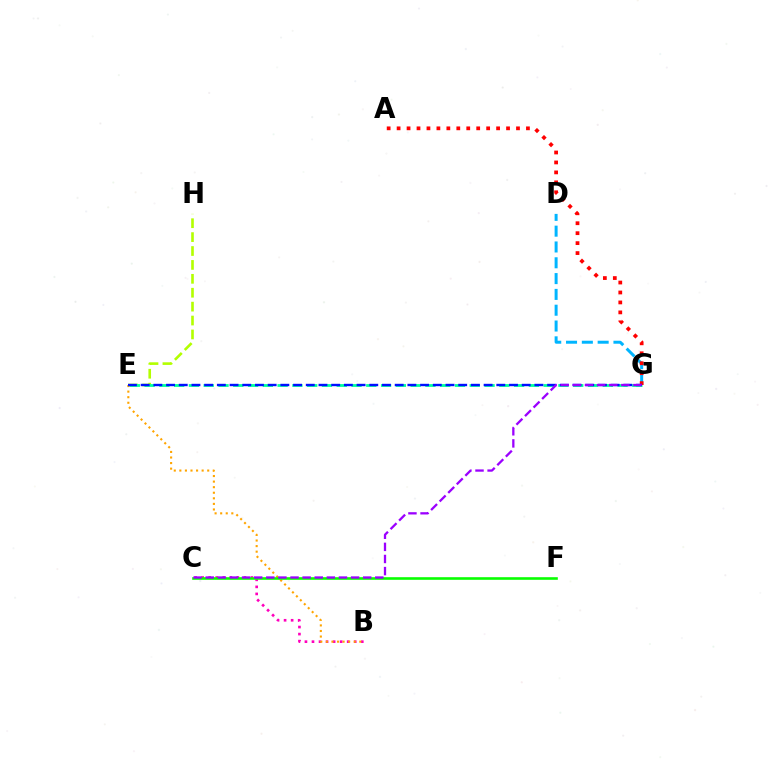{('E', 'H'): [{'color': '#b3ff00', 'line_style': 'dashed', 'thickness': 1.89}], ('B', 'C'): [{'color': '#ff00bd', 'line_style': 'dotted', 'thickness': 1.91}], ('B', 'E'): [{'color': '#ffa500', 'line_style': 'dotted', 'thickness': 1.51}], ('D', 'G'): [{'color': '#00b5ff', 'line_style': 'dashed', 'thickness': 2.15}], ('E', 'G'): [{'color': '#00ff9d', 'line_style': 'dashed', 'thickness': 2.01}, {'color': '#0010ff', 'line_style': 'dashed', 'thickness': 1.73}], ('C', 'F'): [{'color': '#08ff00', 'line_style': 'solid', 'thickness': 1.88}], ('A', 'G'): [{'color': '#ff0000', 'line_style': 'dotted', 'thickness': 2.7}], ('C', 'G'): [{'color': '#9b00ff', 'line_style': 'dashed', 'thickness': 1.65}]}